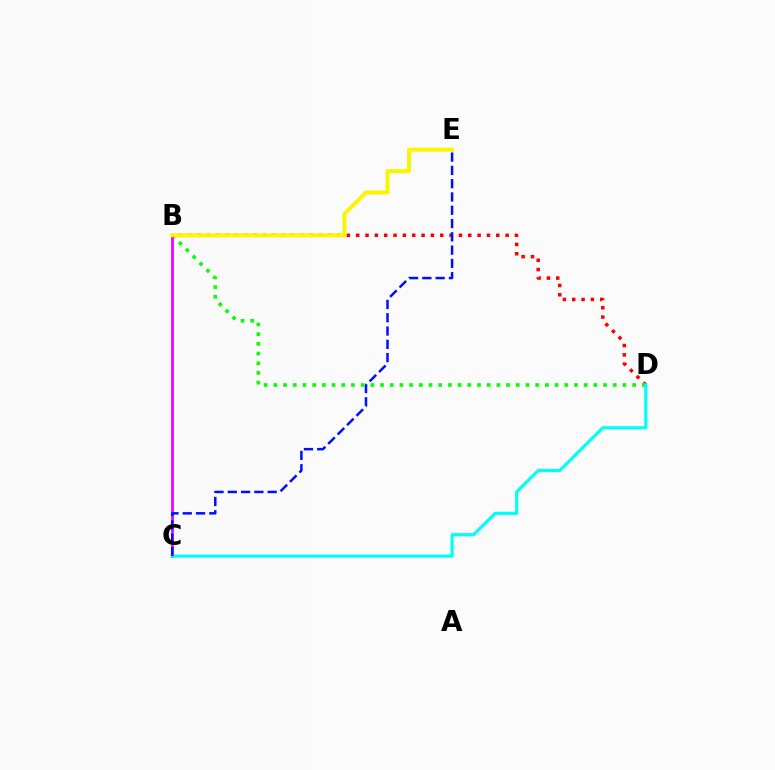{('B', 'D'): [{'color': '#ff0000', 'line_style': 'dotted', 'thickness': 2.54}, {'color': '#08ff00', 'line_style': 'dotted', 'thickness': 2.63}], ('B', 'C'): [{'color': '#ee00ff', 'line_style': 'solid', 'thickness': 1.97}], ('C', 'D'): [{'color': '#00fff6', 'line_style': 'solid', 'thickness': 2.29}], ('B', 'E'): [{'color': '#fcf500', 'line_style': 'solid', 'thickness': 2.86}], ('C', 'E'): [{'color': '#0010ff', 'line_style': 'dashed', 'thickness': 1.81}]}